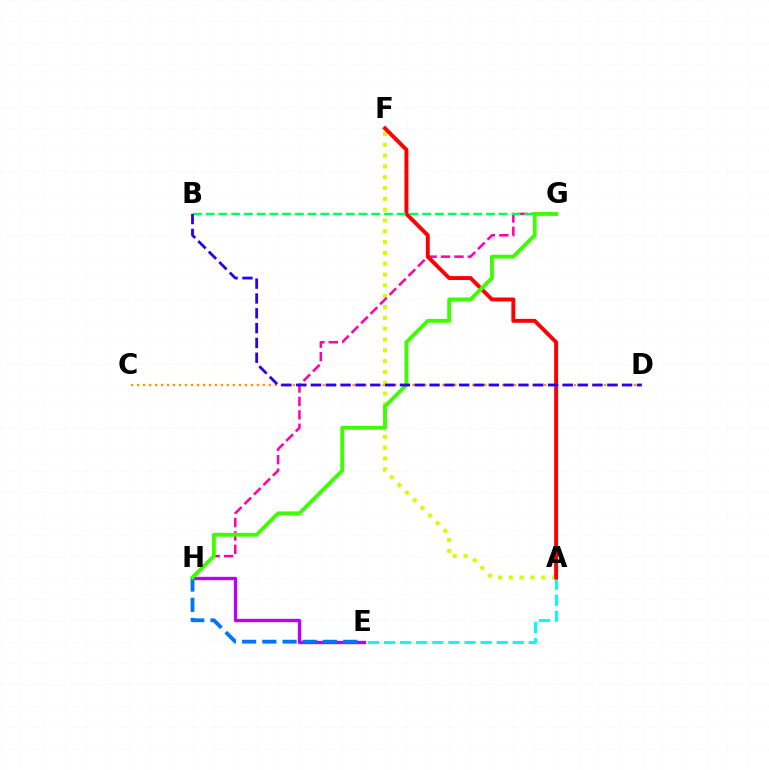{('C', 'D'): [{'color': '#ff9400', 'line_style': 'dotted', 'thickness': 1.63}], ('A', 'F'): [{'color': '#d1ff00', 'line_style': 'dotted', 'thickness': 2.94}, {'color': '#ff0000', 'line_style': 'solid', 'thickness': 2.82}], ('G', 'H'): [{'color': '#ff00ac', 'line_style': 'dashed', 'thickness': 1.82}, {'color': '#3dff00', 'line_style': 'solid', 'thickness': 2.79}], ('A', 'E'): [{'color': '#00fff6', 'line_style': 'dashed', 'thickness': 2.19}], ('E', 'H'): [{'color': '#b900ff', 'line_style': 'solid', 'thickness': 2.43}, {'color': '#0074ff', 'line_style': 'dashed', 'thickness': 2.75}], ('B', 'G'): [{'color': '#00ff5c', 'line_style': 'dashed', 'thickness': 1.73}], ('B', 'D'): [{'color': '#2500ff', 'line_style': 'dashed', 'thickness': 2.01}]}